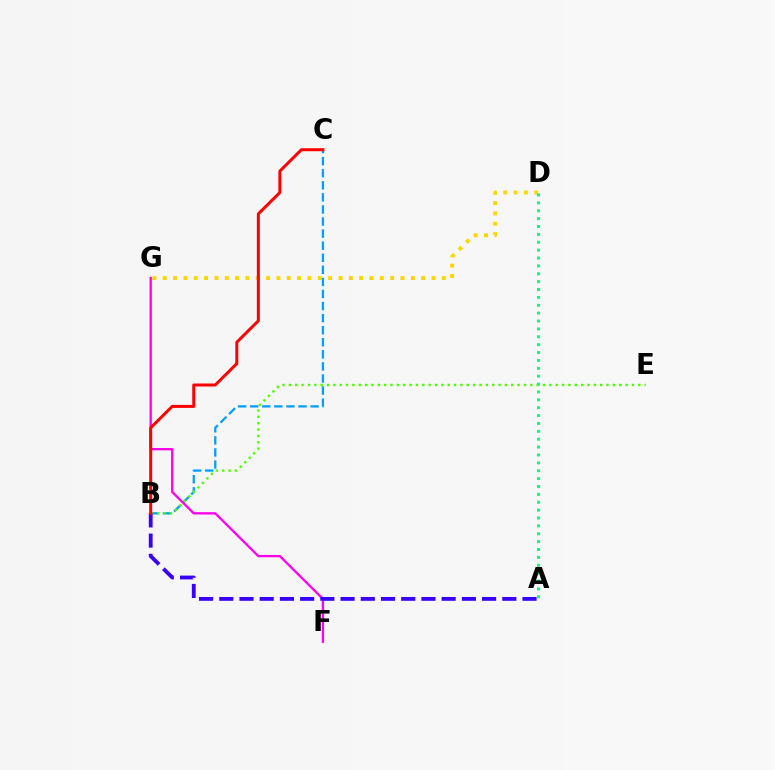{('D', 'G'): [{'color': '#ffd500', 'line_style': 'dotted', 'thickness': 2.81}], ('B', 'C'): [{'color': '#009eff', 'line_style': 'dashed', 'thickness': 1.64}, {'color': '#ff0000', 'line_style': 'solid', 'thickness': 2.16}], ('B', 'E'): [{'color': '#4fff00', 'line_style': 'dotted', 'thickness': 1.73}], ('A', 'D'): [{'color': '#00ff86', 'line_style': 'dotted', 'thickness': 2.14}], ('F', 'G'): [{'color': '#ff00ed', 'line_style': 'solid', 'thickness': 1.67}], ('A', 'B'): [{'color': '#3700ff', 'line_style': 'dashed', 'thickness': 2.75}]}